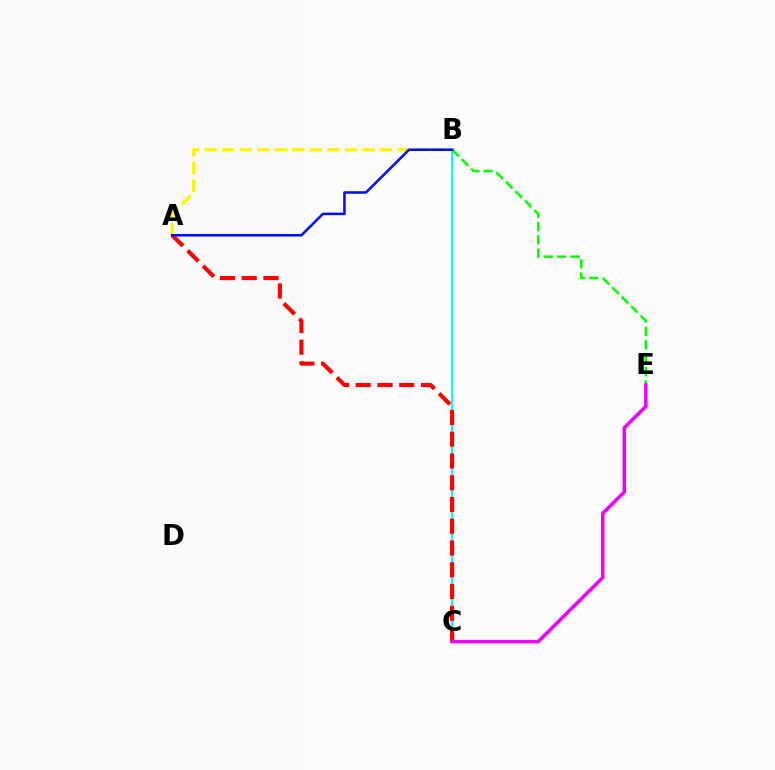{('B', 'C'): [{'color': '#00fff6', 'line_style': 'solid', 'thickness': 1.51}], ('A', 'C'): [{'color': '#ff0000', 'line_style': 'dashed', 'thickness': 2.96}], ('B', 'E'): [{'color': '#08ff00', 'line_style': 'dashed', 'thickness': 1.82}], ('A', 'B'): [{'color': '#fcf500', 'line_style': 'dashed', 'thickness': 2.38}, {'color': '#0010ff', 'line_style': 'solid', 'thickness': 1.84}], ('C', 'E'): [{'color': '#ee00ff', 'line_style': 'solid', 'thickness': 2.53}]}